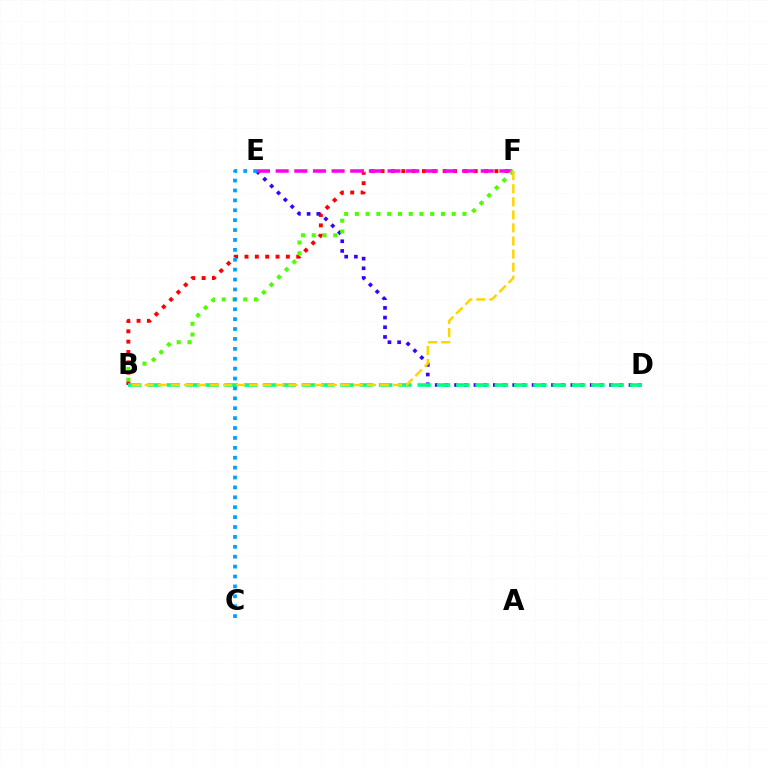{('B', 'F'): [{'color': '#ff0000', 'line_style': 'dotted', 'thickness': 2.81}, {'color': '#4fff00', 'line_style': 'dotted', 'thickness': 2.92}, {'color': '#ffd500', 'line_style': 'dashed', 'thickness': 1.78}], ('D', 'E'): [{'color': '#3700ff', 'line_style': 'dotted', 'thickness': 2.63}], ('B', 'D'): [{'color': '#00ff86', 'line_style': 'dashed', 'thickness': 2.62}], ('E', 'F'): [{'color': '#ff00ed', 'line_style': 'dashed', 'thickness': 2.53}], ('C', 'E'): [{'color': '#009eff', 'line_style': 'dotted', 'thickness': 2.69}]}